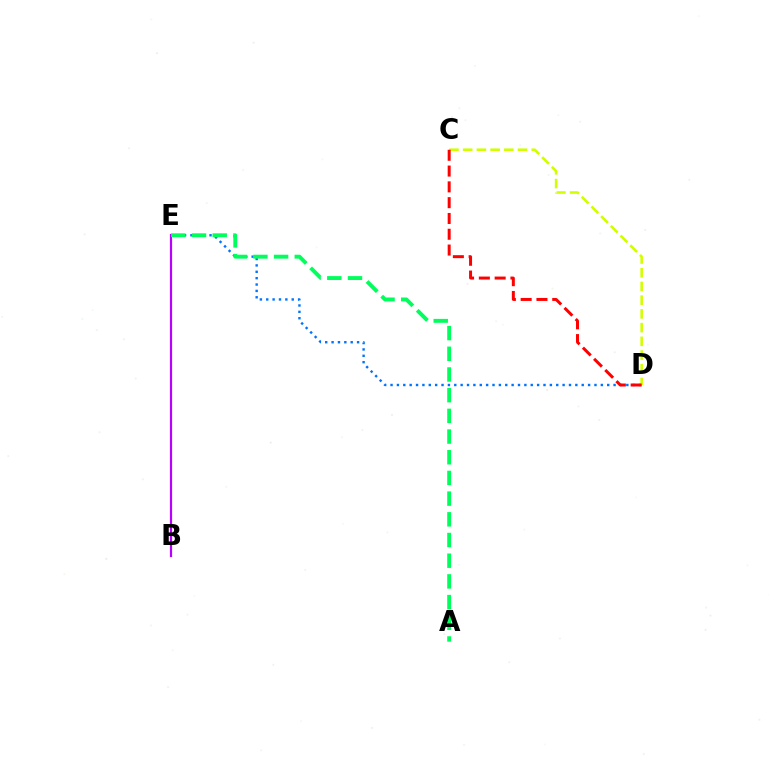{('D', 'E'): [{'color': '#0074ff', 'line_style': 'dotted', 'thickness': 1.73}], ('B', 'E'): [{'color': '#b900ff', 'line_style': 'solid', 'thickness': 1.58}], ('A', 'E'): [{'color': '#00ff5c', 'line_style': 'dashed', 'thickness': 2.81}], ('C', 'D'): [{'color': '#d1ff00', 'line_style': 'dashed', 'thickness': 1.86}, {'color': '#ff0000', 'line_style': 'dashed', 'thickness': 2.15}]}